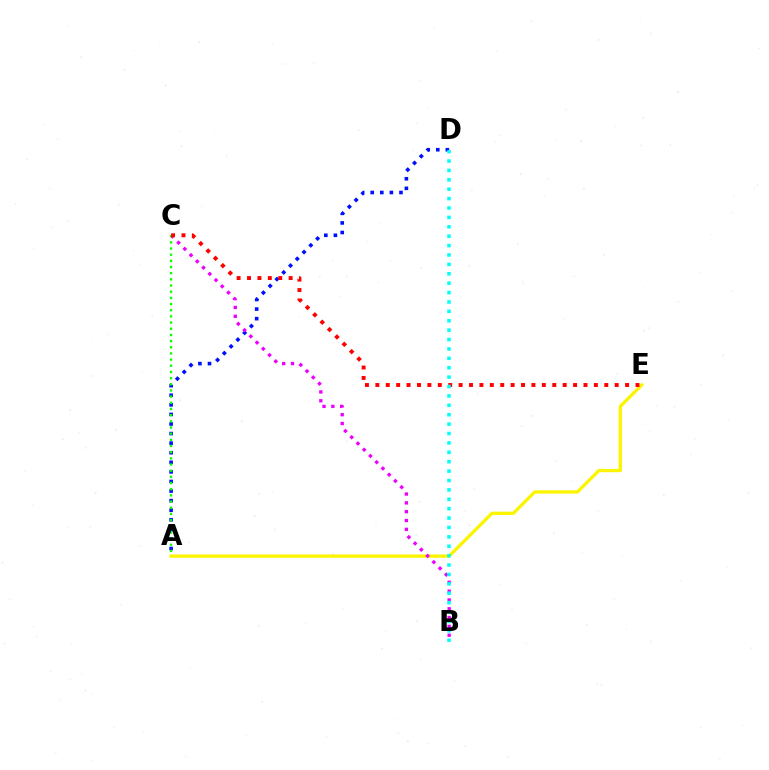{('A', 'E'): [{'color': '#fcf500', 'line_style': 'solid', 'thickness': 2.38}], ('A', 'D'): [{'color': '#0010ff', 'line_style': 'dotted', 'thickness': 2.6}], ('B', 'C'): [{'color': '#ee00ff', 'line_style': 'dotted', 'thickness': 2.4}], ('A', 'C'): [{'color': '#08ff00', 'line_style': 'dotted', 'thickness': 1.68}], ('C', 'E'): [{'color': '#ff0000', 'line_style': 'dotted', 'thickness': 2.83}], ('B', 'D'): [{'color': '#00fff6', 'line_style': 'dotted', 'thickness': 2.55}]}